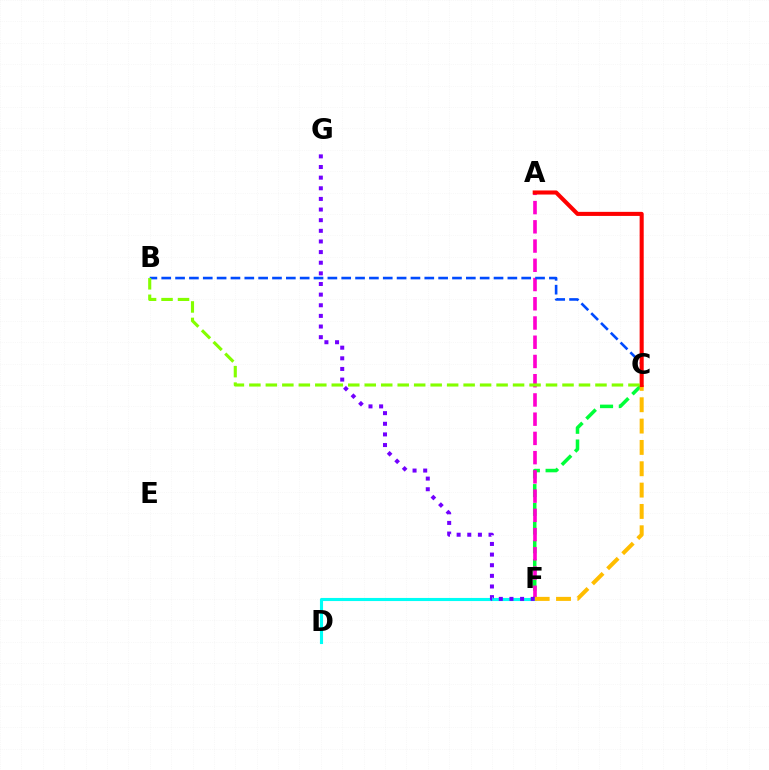{('C', 'F'): [{'color': '#00ff39', 'line_style': 'dashed', 'thickness': 2.54}, {'color': '#ffbd00', 'line_style': 'dashed', 'thickness': 2.9}], ('A', 'F'): [{'color': '#ff00cf', 'line_style': 'dashed', 'thickness': 2.61}], ('D', 'F'): [{'color': '#00fff6', 'line_style': 'solid', 'thickness': 2.23}], ('B', 'C'): [{'color': '#004bff', 'line_style': 'dashed', 'thickness': 1.88}, {'color': '#84ff00', 'line_style': 'dashed', 'thickness': 2.24}], ('A', 'C'): [{'color': '#ff0000', 'line_style': 'solid', 'thickness': 2.93}], ('F', 'G'): [{'color': '#7200ff', 'line_style': 'dotted', 'thickness': 2.89}]}